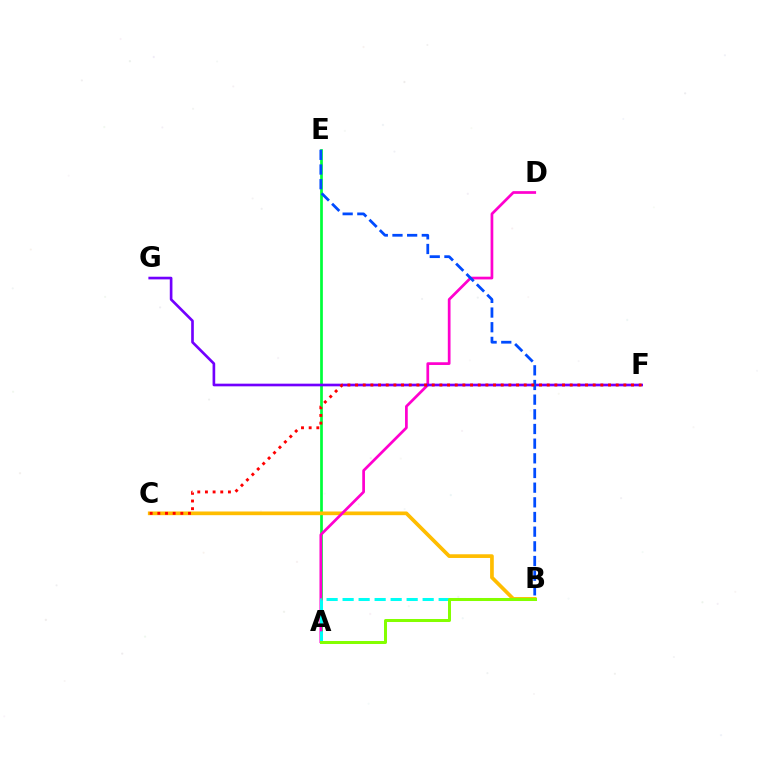{('A', 'E'): [{'color': '#00ff39', 'line_style': 'solid', 'thickness': 1.96}], ('B', 'C'): [{'color': '#ffbd00', 'line_style': 'solid', 'thickness': 2.66}], ('A', 'D'): [{'color': '#ff00cf', 'line_style': 'solid', 'thickness': 1.96}], ('F', 'G'): [{'color': '#7200ff', 'line_style': 'solid', 'thickness': 1.91}], ('A', 'B'): [{'color': '#00fff6', 'line_style': 'dashed', 'thickness': 2.17}, {'color': '#84ff00', 'line_style': 'solid', 'thickness': 2.17}], ('B', 'E'): [{'color': '#004bff', 'line_style': 'dashed', 'thickness': 1.99}], ('C', 'F'): [{'color': '#ff0000', 'line_style': 'dotted', 'thickness': 2.08}]}